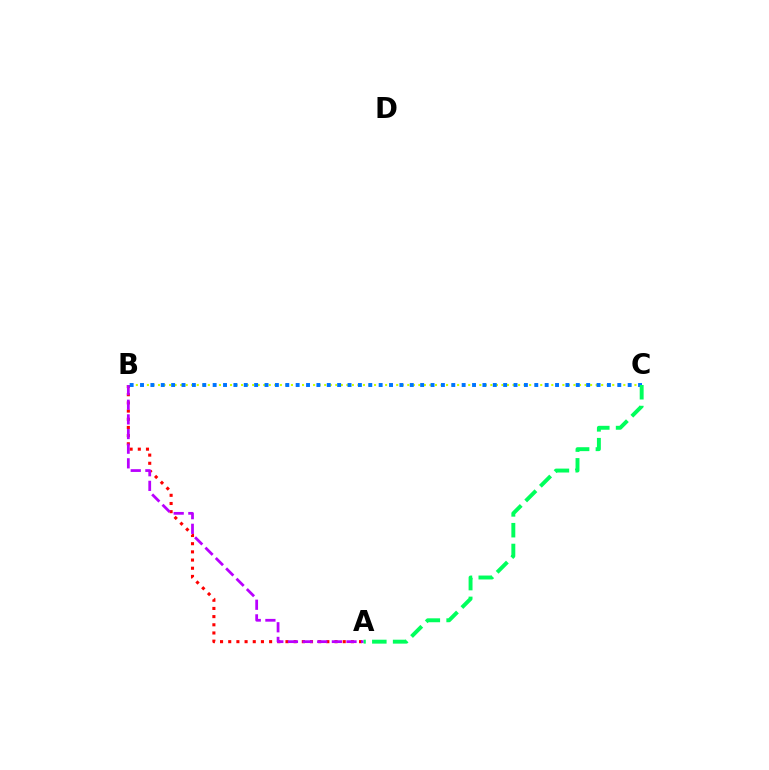{('A', 'B'): [{'color': '#ff0000', 'line_style': 'dotted', 'thickness': 2.22}, {'color': '#b900ff', 'line_style': 'dashed', 'thickness': 1.99}], ('B', 'C'): [{'color': '#d1ff00', 'line_style': 'dotted', 'thickness': 1.51}, {'color': '#0074ff', 'line_style': 'dotted', 'thickness': 2.82}], ('A', 'C'): [{'color': '#00ff5c', 'line_style': 'dashed', 'thickness': 2.82}]}